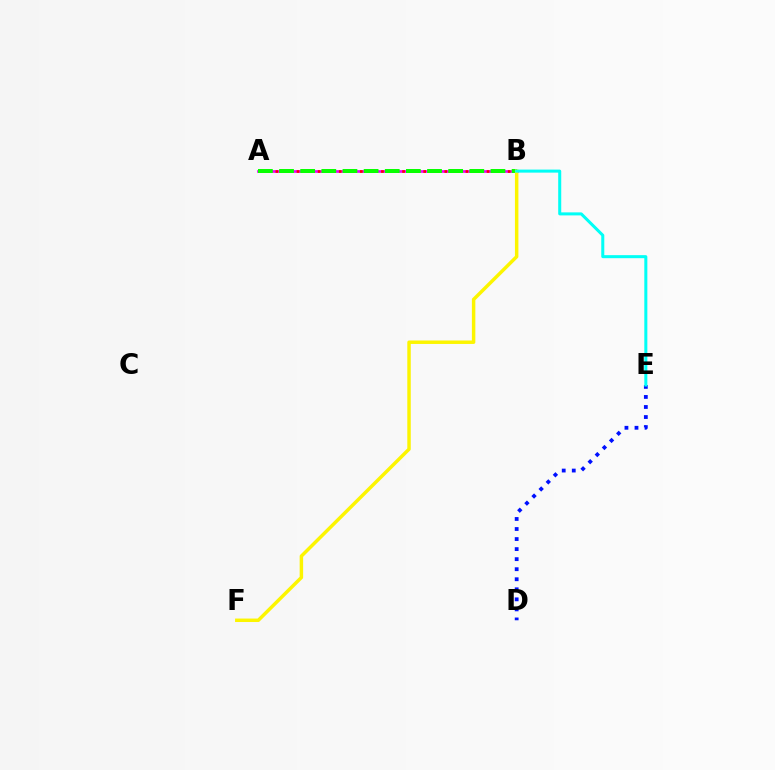{('A', 'B'): [{'color': '#ee00ff', 'line_style': 'solid', 'thickness': 1.94}, {'color': '#ff0000', 'line_style': 'dotted', 'thickness': 1.91}, {'color': '#08ff00', 'line_style': 'dashed', 'thickness': 2.87}], ('D', 'E'): [{'color': '#0010ff', 'line_style': 'dotted', 'thickness': 2.73}], ('B', 'F'): [{'color': '#fcf500', 'line_style': 'solid', 'thickness': 2.49}], ('B', 'E'): [{'color': '#00fff6', 'line_style': 'solid', 'thickness': 2.18}]}